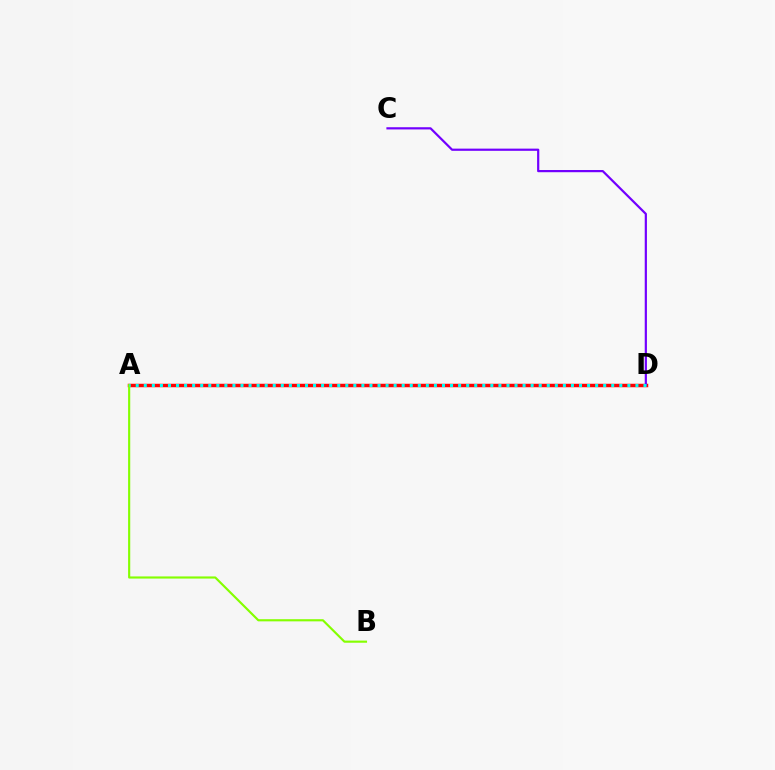{('A', 'D'): [{'color': '#ff0000', 'line_style': 'solid', 'thickness': 2.5}, {'color': '#00fff6', 'line_style': 'dotted', 'thickness': 2.19}], ('A', 'B'): [{'color': '#84ff00', 'line_style': 'solid', 'thickness': 1.54}], ('C', 'D'): [{'color': '#7200ff', 'line_style': 'solid', 'thickness': 1.59}]}